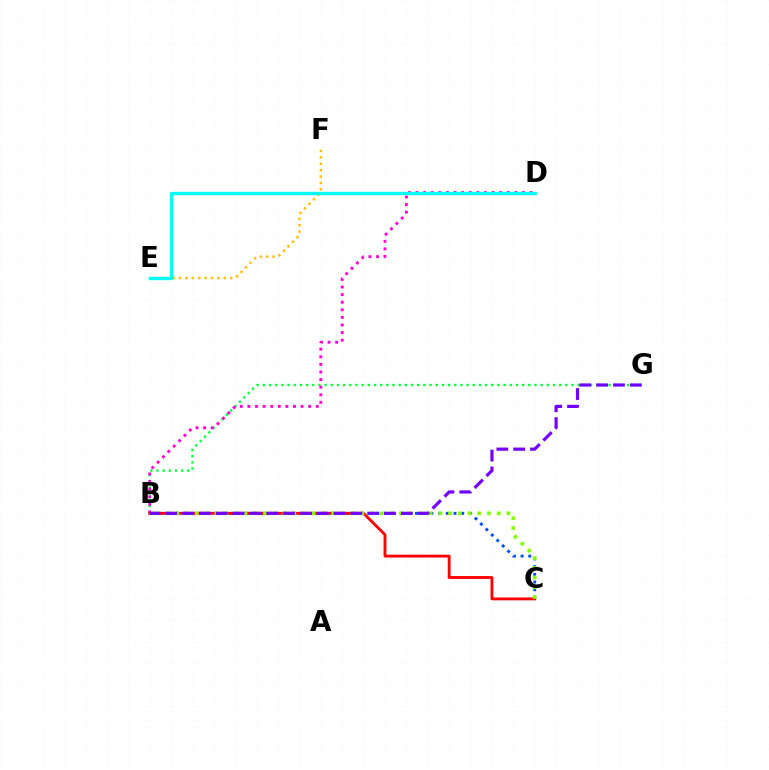{('B', 'C'): [{'color': '#004bff', 'line_style': 'dotted', 'thickness': 2.09}, {'color': '#ff0000', 'line_style': 'solid', 'thickness': 2.06}, {'color': '#84ff00', 'line_style': 'dotted', 'thickness': 2.65}], ('B', 'G'): [{'color': '#00ff39', 'line_style': 'dotted', 'thickness': 1.68}, {'color': '#7200ff', 'line_style': 'dashed', 'thickness': 2.29}], ('B', 'D'): [{'color': '#ff00cf', 'line_style': 'dotted', 'thickness': 2.06}], ('E', 'F'): [{'color': '#ffbd00', 'line_style': 'dotted', 'thickness': 1.74}], ('D', 'E'): [{'color': '#00fff6', 'line_style': 'solid', 'thickness': 2.42}]}